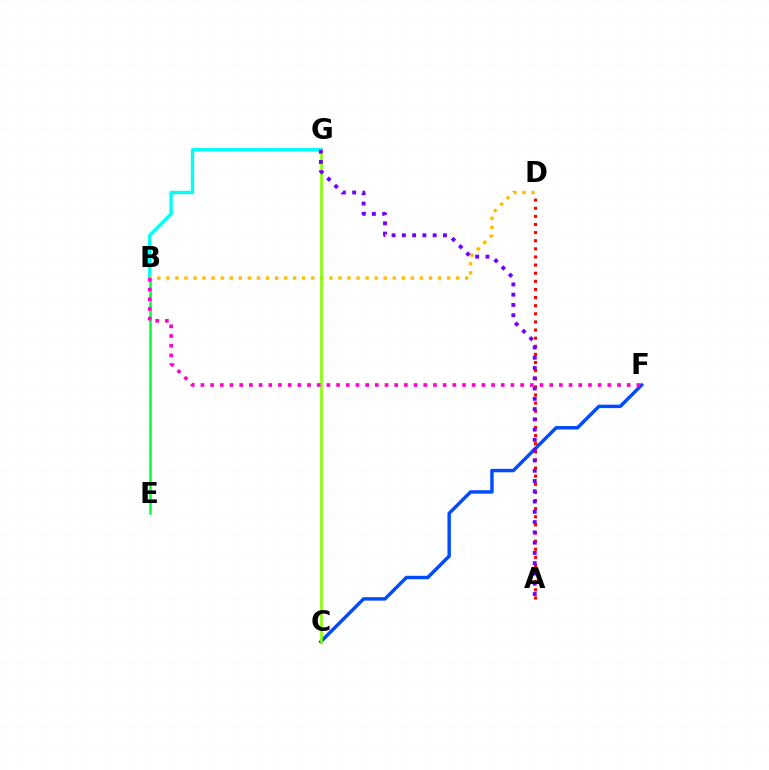{('C', 'F'): [{'color': '#004bff', 'line_style': 'solid', 'thickness': 2.48}], ('B', 'G'): [{'color': '#00fff6', 'line_style': 'solid', 'thickness': 2.41}], ('B', 'E'): [{'color': '#00ff39', 'line_style': 'solid', 'thickness': 1.8}], ('B', 'D'): [{'color': '#ffbd00', 'line_style': 'dotted', 'thickness': 2.46}], ('C', 'G'): [{'color': '#84ff00', 'line_style': 'solid', 'thickness': 1.9}], ('A', 'D'): [{'color': '#ff0000', 'line_style': 'dotted', 'thickness': 2.21}], ('B', 'F'): [{'color': '#ff00cf', 'line_style': 'dotted', 'thickness': 2.63}], ('A', 'G'): [{'color': '#7200ff', 'line_style': 'dotted', 'thickness': 2.79}]}